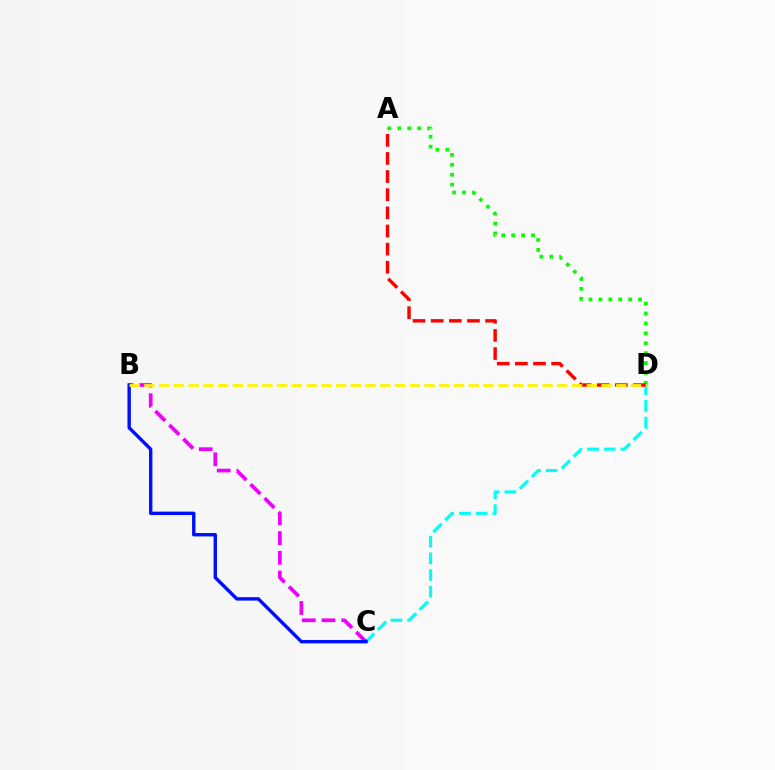{('C', 'D'): [{'color': '#00fff6', 'line_style': 'dashed', 'thickness': 2.27}], ('A', 'D'): [{'color': '#08ff00', 'line_style': 'dotted', 'thickness': 2.69}, {'color': '#ff0000', 'line_style': 'dashed', 'thickness': 2.46}], ('B', 'C'): [{'color': '#ee00ff', 'line_style': 'dashed', 'thickness': 2.68}, {'color': '#0010ff', 'line_style': 'solid', 'thickness': 2.45}], ('B', 'D'): [{'color': '#fcf500', 'line_style': 'dashed', 'thickness': 2.0}]}